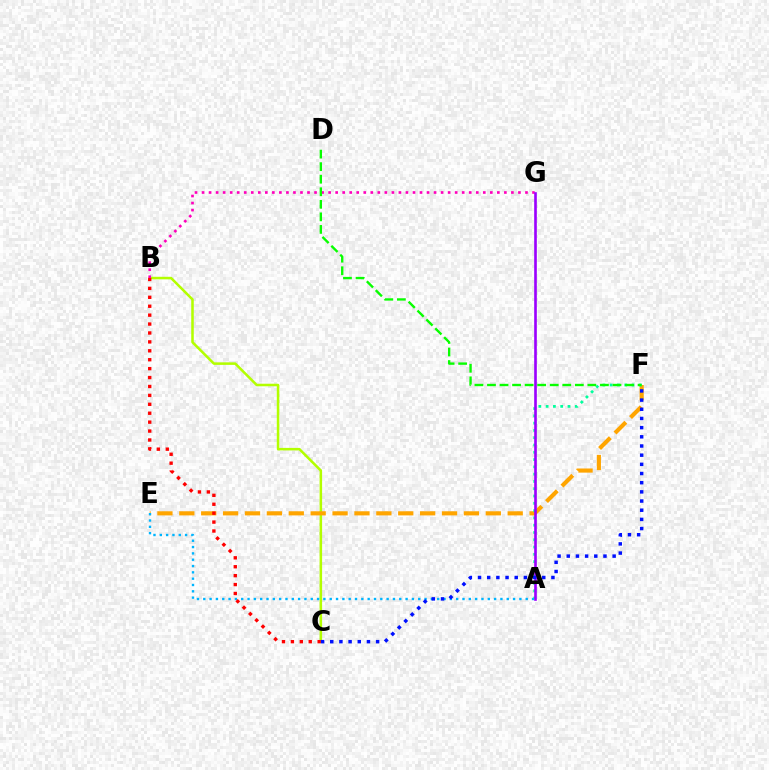{('B', 'C'): [{'color': '#b3ff00', 'line_style': 'solid', 'thickness': 1.83}, {'color': '#ff0000', 'line_style': 'dotted', 'thickness': 2.42}], ('E', 'F'): [{'color': '#ffa500', 'line_style': 'dashed', 'thickness': 2.97}], ('A', 'E'): [{'color': '#00b5ff', 'line_style': 'dotted', 'thickness': 1.72}], ('A', 'F'): [{'color': '#00ff9d', 'line_style': 'dotted', 'thickness': 1.98}], ('B', 'G'): [{'color': '#ff00bd', 'line_style': 'dotted', 'thickness': 1.91}], ('D', 'F'): [{'color': '#08ff00', 'line_style': 'dashed', 'thickness': 1.7}], ('A', 'G'): [{'color': '#9b00ff', 'line_style': 'solid', 'thickness': 1.9}], ('C', 'F'): [{'color': '#0010ff', 'line_style': 'dotted', 'thickness': 2.49}]}